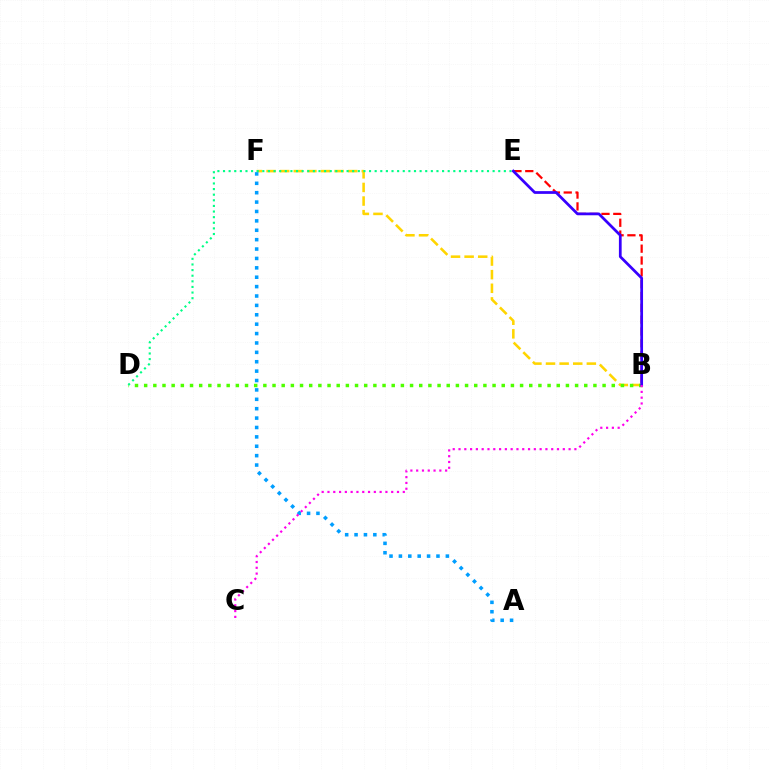{('B', 'F'): [{'color': '#ffd500', 'line_style': 'dashed', 'thickness': 1.85}], ('B', 'E'): [{'color': '#ff0000', 'line_style': 'dashed', 'thickness': 1.61}, {'color': '#3700ff', 'line_style': 'solid', 'thickness': 1.98}], ('B', 'D'): [{'color': '#4fff00', 'line_style': 'dotted', 'thickness': 2.49}], ('D', 'E'): [{'color': '#00ff86', 'line_style': 'dotted', 'thickness': 1.53}], ('A', 'F'): [{'color': '#009eff', 'line_style': 'dotted', 'thickness': 2.55}], ('B', 'C'): [{'color': '#ff00ed', 'line_style': 'dotted', 'thickness': 1.57}]}